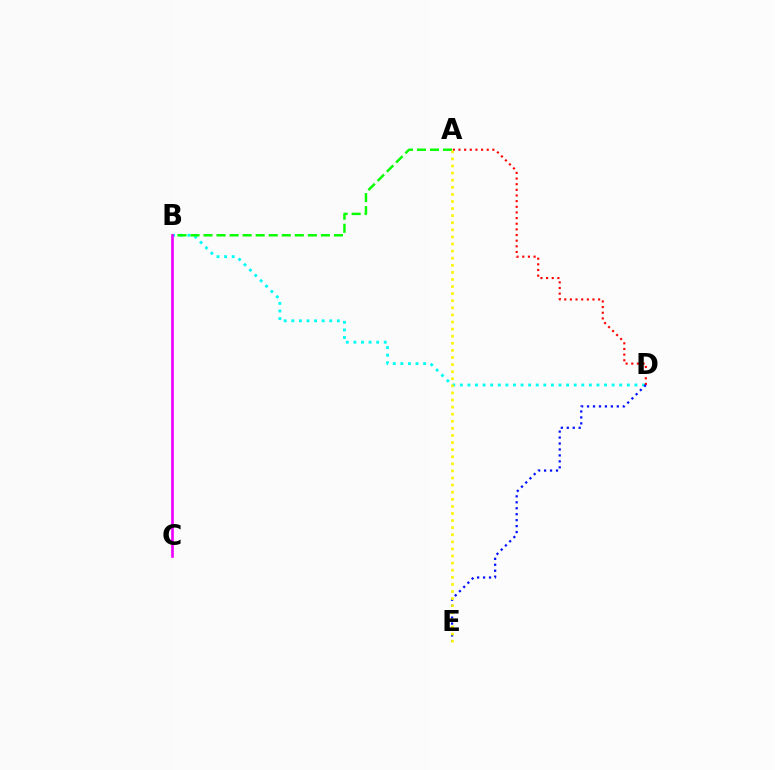{('B', 'D'): [{'color': '#00fff6', 'line_style': 'dotted', 'thickness': 2.06}], ('A', 'B'): [{'color': '#08ff00', 'line_style': 'dashed', 'thickness': 1.77}], ('A', 'D'): [{'color': '#ff0000', 'line_style': 'dotted', 'thickness': 1.53}], ('D', 'E'): [{'color': '#0010ff', 'line_style': 'dotted', 'thickness': 1.62}], ('A', 'E'): [{'color': '#fcf500', 'line_style': 'dotted', 'thickness': 1.93}], ('B', 'C'): [{'color': '#ee00ff', 'line_style': 'solid', 'thickness': 1.91}]}